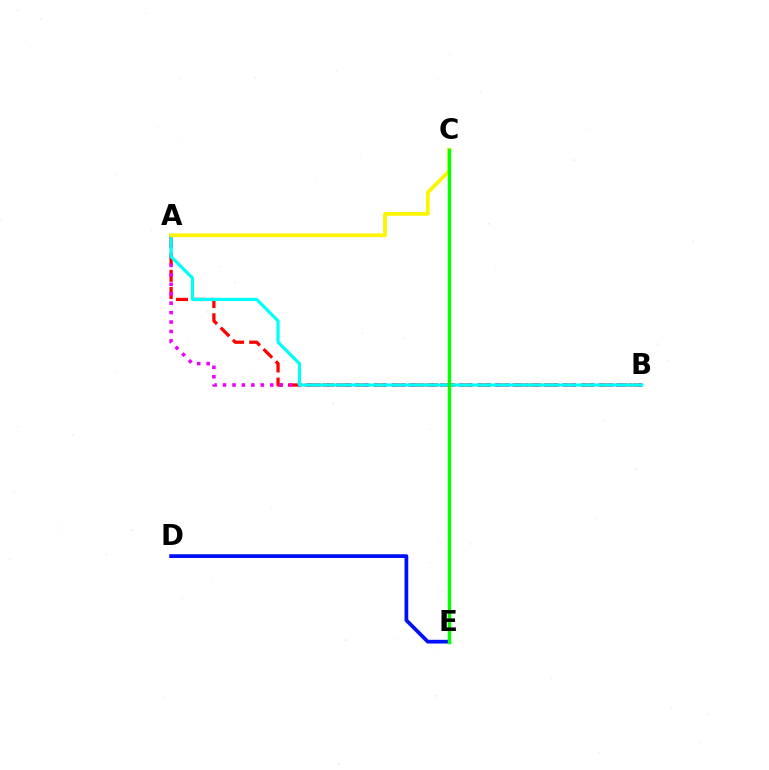{('A', 'B'): [{'color': '#ff0000', 'line_style': 'dashed', 'thickness': 2.34}, {'color': '#ee00ff', 'line_style': 'dotted', 'thickness': 2.57}, {'color': '#00fff6', 'line_style': 'solid', 'thickness': 2.31}], ('D', 'E'): [{'color': '#0010ff', 'line_style': 'solid', 'thickness': 2.69}], ('A', 'C'): [{'color': '#fcf500', 'line_style': 'solid', 'thickness': 2.7}], ('C', 'E'): [{'color': '#08ff00', 'line_style': 'solid', 'thickness': 2.51}]}